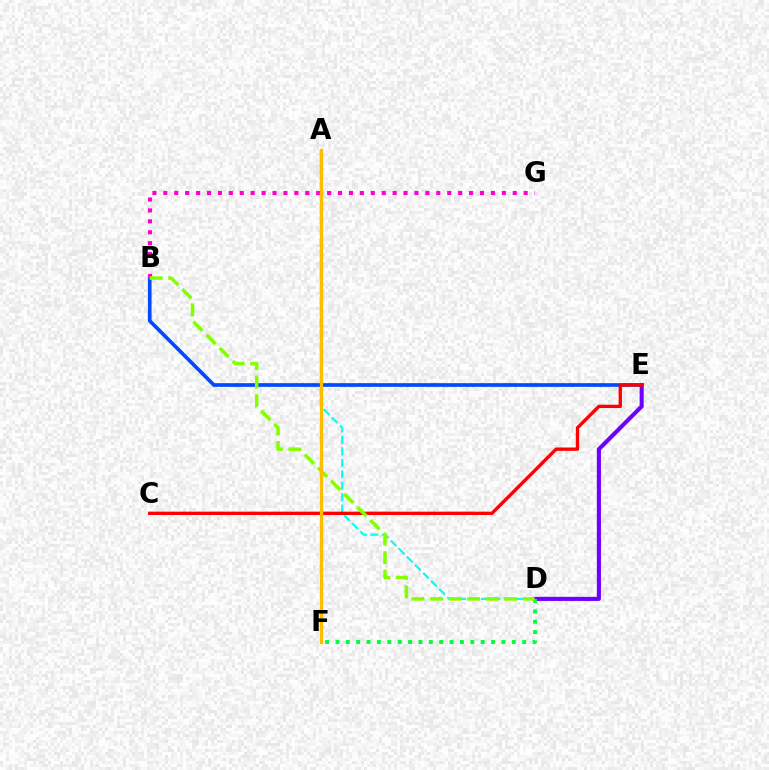{('B', 'E'): [{'color': '#004bff', 'line_style': 'solid', 'thickness': 2.65}], ('B', 'G'): [{'color': '#ff00cf', 'line_style': 'dotted', 'thickness': 2.97}], ('A', 'D'): [{'color': '#00fff6', 'line_style': 'dashed', 'thickness': 1.55}], ('D', 'E'): [{'color': '#7200ff', 'line_style': 'solid', 'thickness': 2.97}], ('D', 'F'): [{'color': '#00ff39', 'line_style': 'dotted', 'thickness': 2.82}], ('C', 'E'): [{'color': '#ff0000', 'line_style': 'solid', 'thickness': 2.41}], ('B', 'D'): [{'color': '#84ff00', 'line_style': 'dashed', 'thickness': 2.52}], ('A', 'F'): [{'color': '#ffbd00', 'line_style': 'solid', 'thickness': 2.36}]}